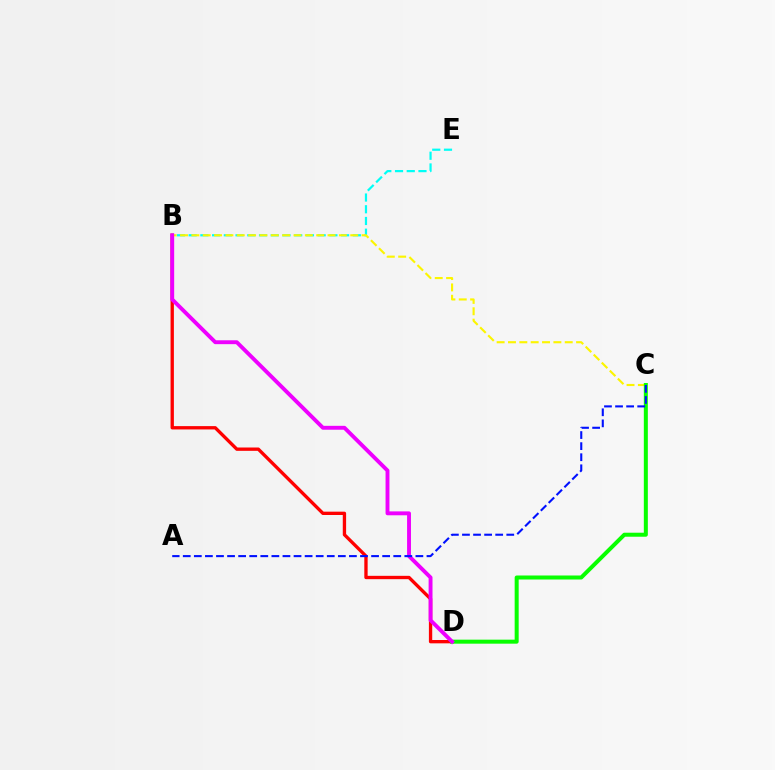{('B', 'E'): [{'color': '#00fff6', 'line_style': 'dashed', 'thickness': 1.59}], ('B', 'C'): [{'color': '#fcf500', 'line_style': 'dashed', 'thickness': 1.54}], ('B', 'D'): [{'color': '#ff0000', 'line_style': 'solid', 'thickness': 2.4}, {'color': '#ee00ff', 'line_style': 'solid', 'thickness': 2.8}], ('C', 'D'): [{'color': '#08ff00', 'line_style': 'solid', 'thickness': 2.89}], ('A', 'C'): [{'color': '#0010ff', 'line_style': 'dashed', 'thickness': 1.5}]}